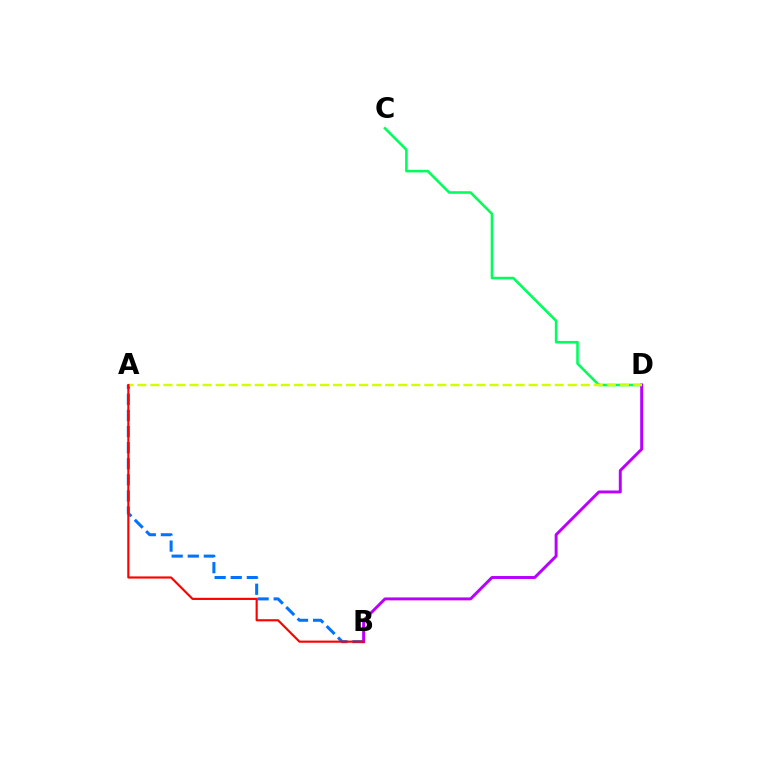{('C', 'D'): [{'color': '#00ff5c', 'line_style': 'solid', 'thickness': 1.86}], ('A', 'B'): [{'color': '#0074ff', 'line_style': 'dashed', 'thickness': 2.19}, {'color': '#ff0000', 'line_style': 'solid', 'thickness': 1.55}], ('B', 'D'): [{'color': '#b900ff', 'line_style': 'solid', 'thickness': 2.12}], ('A', 'D'): [{'color': '#d1ff00', 'line_style': 'dashed', 'thickness': 1.77}]}